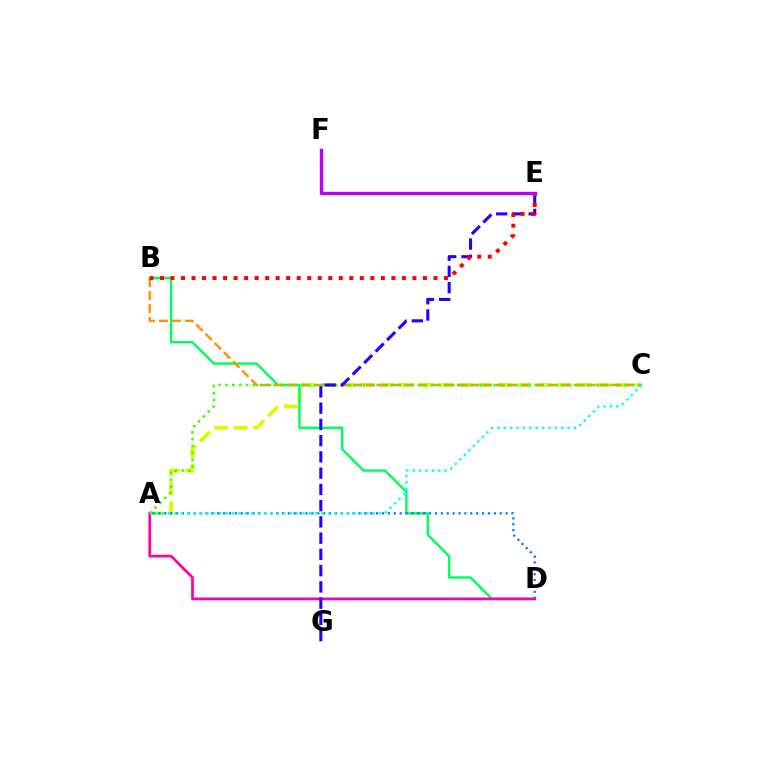{('A', 'C'): [{'color': '#d1ff00', 'line_style': 'dashed', 'thickness': 2.67}, {'color': '#3dff00', 'line_style': 'dotted', 'thickness': 1.87}, {'color': '#00fff6', 'line_style': 'dotted', 'thickness': 1.74}], ('B', 'D'): [{'color': '#00ff5c', 'line_style': 'solid', 'thickness': 1.74}], ('B', 'C'): [{'color': '#ff9400', 'line_style': 'dashed', 'thickness': 1.76}], ('A', 'D'): [{'color': '#ff00ac', 'line_style': 'solid', 'thickness': 1.97}, {'color': '#0074ff', 'line_style': 'dotted', 'thickness': 1.6}], ('E', 'G'): [{'color': '#2500ff', 'line_style': 'dashed', 'thickness': 2.21}], ('B', 'E'): [{'color': '#ff0000', 'line_style': 'dotted', 'thickness': 2.86}], ('E', 'F'): [{'color': '#b900ff', 'line_style': 'solid', 'thickness': 2.45}]}